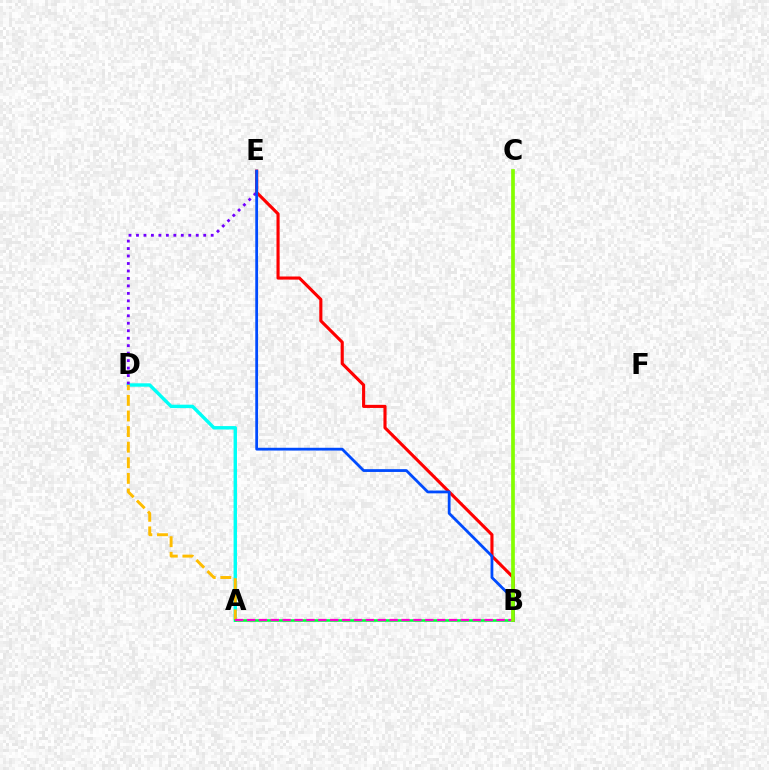{('A', 'D'): [{'color': '#00fff6', 'line_style': 'solid', 'thickness': 2.45}, {'color': '#ffbd00', 'line_style': 'dashed', 'thickness': 2.12}], ('D', 'E'): [{'color': '#7200ff', 'line_style': 'dotted', 'thickness': 2.03}], ('B', 'E'): [{'color': '#ff0000', 'line_style': 'solid', 'thickness': 2.24}, {'color': '#004bff', 'line_style': 'solid', 'thickness': 2.01}], ('A', 'B'): [{'color': '#00ff39', 'line_style': 'solid', 'thickness': 1.87}, {'color': '#ff00cf', 'line_style': 'dashed', 'thickness': 1.61}], ('B', 'C'): [{'color': '#84ff00', 'line_style': 'solid', 'thickness': 2.66}]}